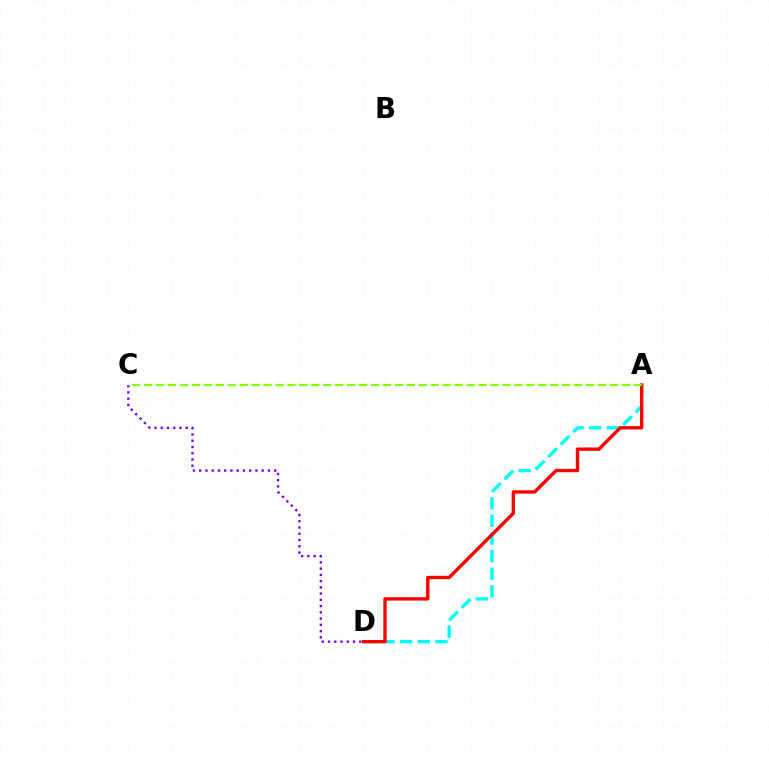{('A', 'D'): [{'color': '#00fff6', 'line_style': 'dashed', 'thickness': 2.4}, {'color': '#ff0000', 'line_style': 'solid', 'thickness': 2.42}], ('C', 'D'): [{'color': '#7200ff', 'line_style': 'dotted', 'thickness': 1.7}], ('A', 'C'): [{'color': '#84ff00', 'line_style': 'dashed', 'thickness': 1.62}]}